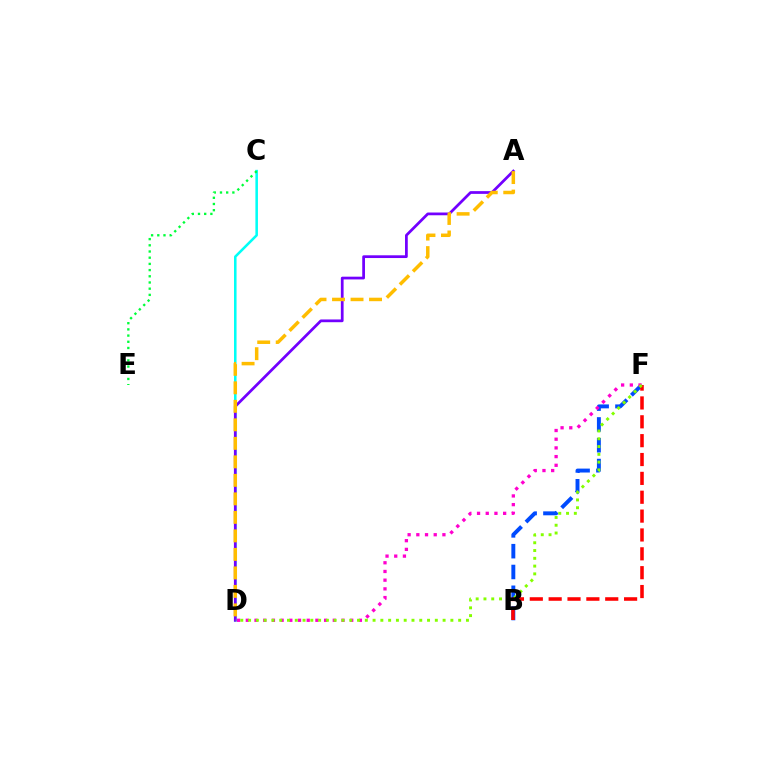{('B', 'F'): [{'color': '#004bff', 'line_style': 'dashed', 'thickness': 2.83}, {'color': '#ff0000', 'line_style': 'dashed', 'thickness': 2.56}], ('C', 'D'): [{'color': '#00fff6', 'line_style': 'solid', 'thickness': 1.84}], ('A', 'D'): [{'color': '#7200ff', 'line_style': 'solid', 'thickness': 1.98}, {'color': '#ffbd00', 'line_style': 'dashed', 'thickness': 2.51}], ('D', 'F'): [{'color': '#ff00cf', 'line_style': 'dotted', 'thickness': 2.36}, {'color': '#84ff00', 'line_style': 'dotted', 'thickness': 2.11}], ('C', 'E'): [{'color': '#00ff39', 'line_style': 'dotted', 'thickness': 1.68}]}